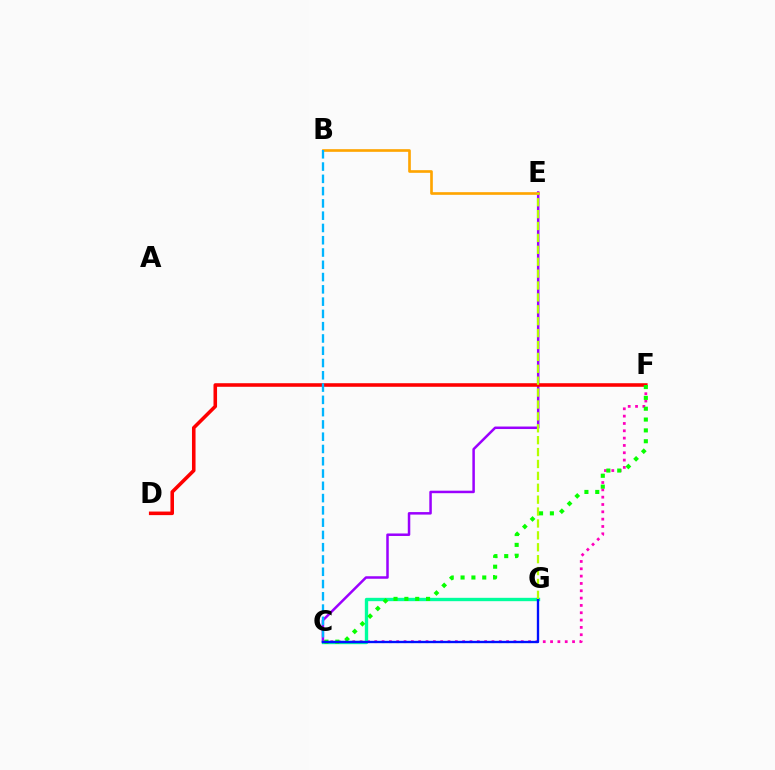{('C', 'E'): [{'color': '#9b00ff', 'line_style': 'solid', 'thickness': 1.8}], ('B', 'E'): [{'color': '#ffa500', 'line_style': 'solid', 'thickness': 1.91}], ('D', 'F'): [{'color': '#ff0000', 'line_style': 'solid', 'thickness': 2.57}], ('C', 'F'): [{'color': '#ff00bd', 'line_style': 'dotted', 'thickness': 1.99}, {'color': '#08ff00', 'line_style': 'dotted', 'thickness': 2.94}], ('C', 'G'): [{'color': '#00ff9d', 'line_style': 'solid', 'thickness': 2.41}, {'color': '#0010ff', 'line_style': 'solid', 'thickness': 1.69}], ('B', 'C'): [{'color': '#00b5ff', 'line_style': 'dashed', 'thickness': 1.67}], ('E', 'G'): [{'color': '#b3ff00', 'line_style': 'dashed', 'thickness': 1.62}]}